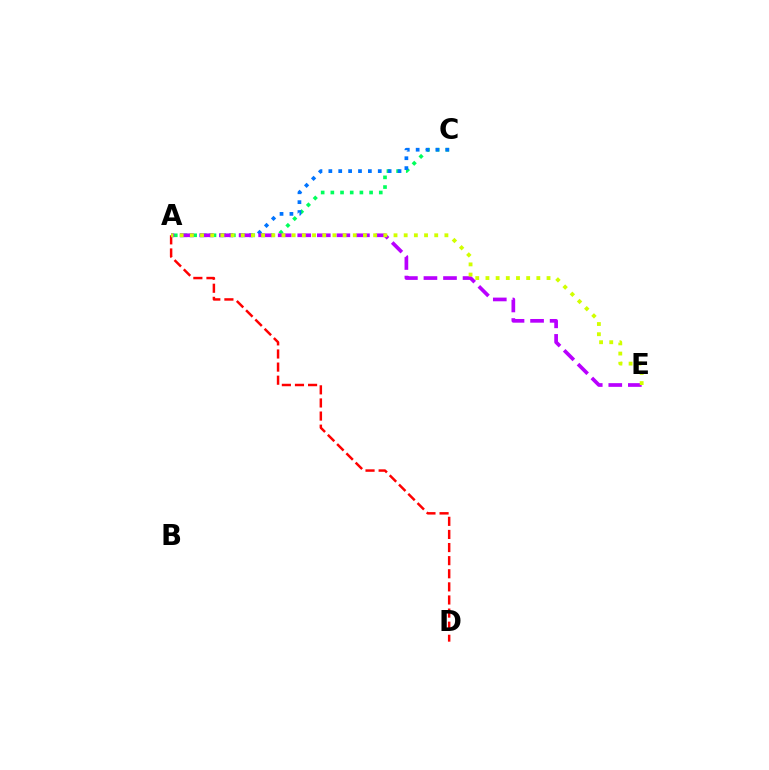{('A', 'D'): [{'color': '#ff0000', 'line_style': 'dashed', 'thickness': 1.78}], ('A', 'C'): [{'color': '#00ff5c', 'line_style': 'dotted', 'thickness': 2.63}, {'color': '#0074ff', 'line_style': 'dotted', 'thickness': 2.68}], ('A', 'E'): [{'color': '#b900ff', 'line_style': 'dashed', 'thickness': 2.66}, {'color': '#d1ff00', 'line_style': 'dotted', 'thickness': 2.77}]}